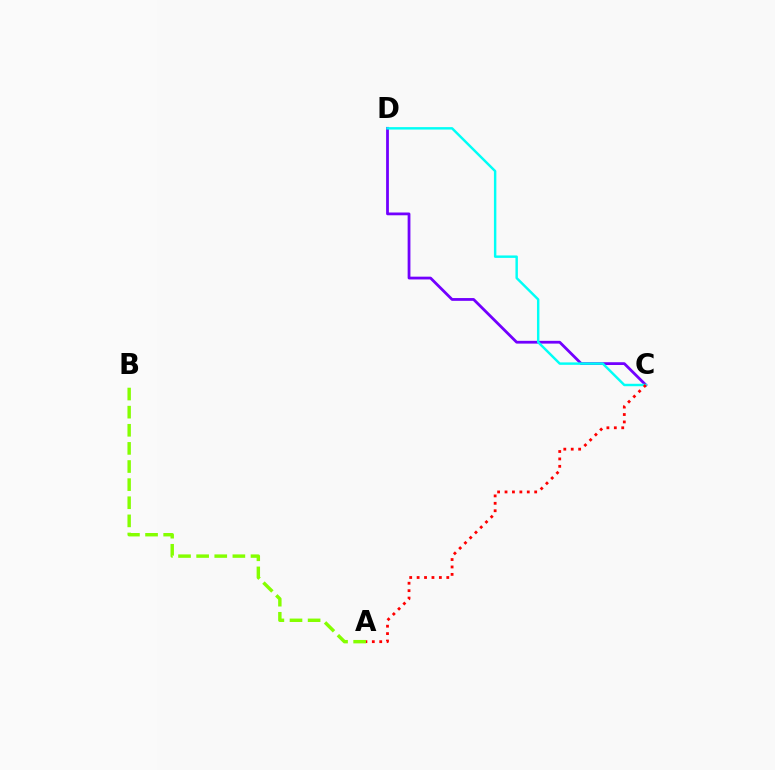{('C', 'D'): [{'color': '#7200ff', 'line_style': 'solid', 'thickness': 2.0}, {'color': '#00fff6', 'line_style': 'solid', 'thickness': 1.76}], ('A', 'B'): [{'color': '#84ff00', 'line_style': 'dashed', 'thickness': 2.46}], ('A', 'C'): [{'color': '#ff0000', 'line_style': 'dotted', 'thickness': 2.01}]}